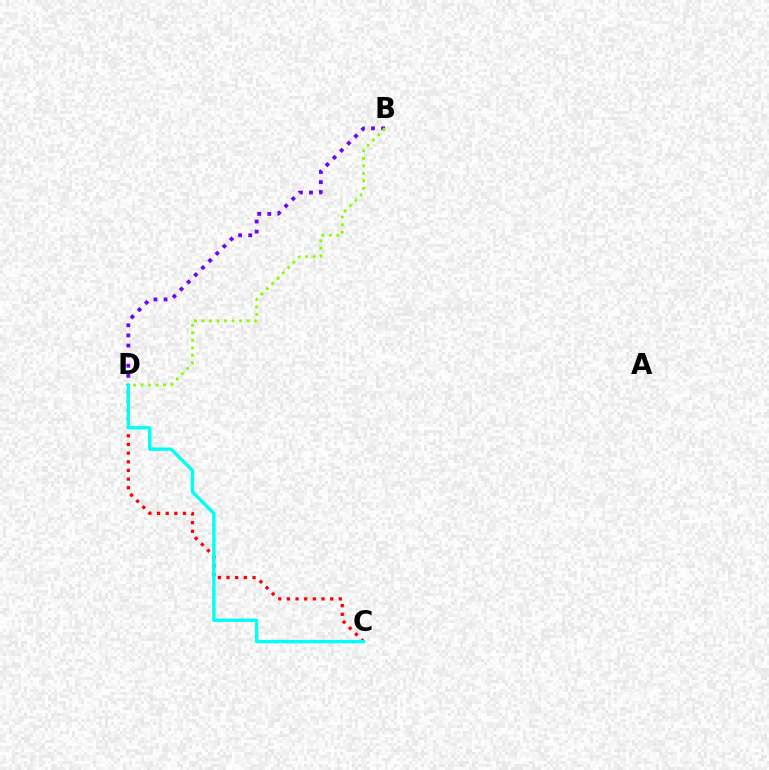{('B', 'D'): [{'color': '#7200ff', 'line_style': 'dotted', 'thickness': 2.75}, {'color': '#84ff00', 'line_style': 'dotted', 'thickness': 2.04}], ('C', 'D'): [{'color': '#ff0000', 'line_style': 'dotted', 'thickness': 2.35}, {'color': '#00fff6', 'line_style': 'solid', 'thickness': 2.42}]}